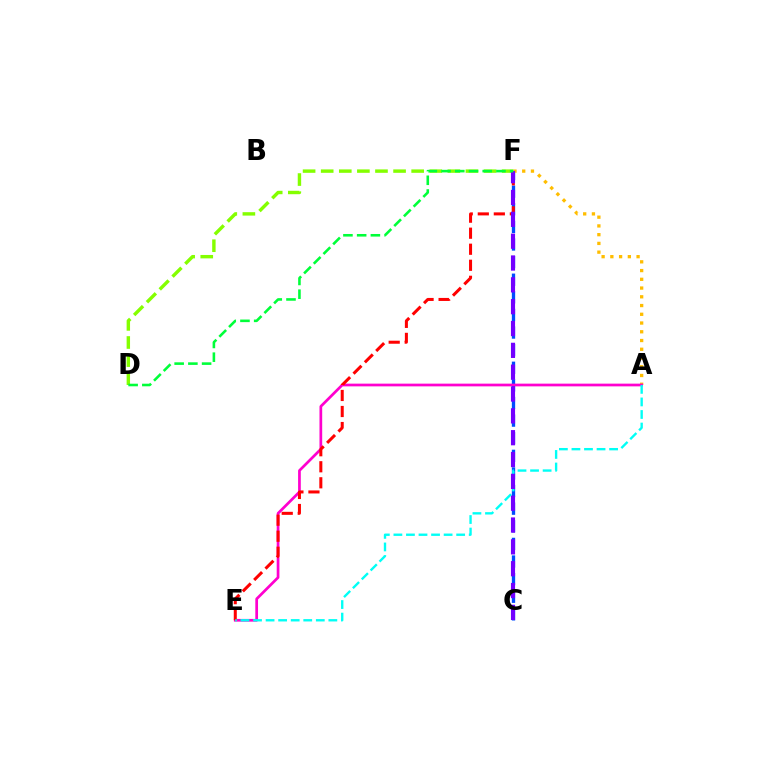{('C', 'F'): [{'color': '#004bff', 'line_style': 'dashed', 'thickness': 2.39}, {'color': '#7200ff', 'line_style': 'dashed', 'thickness': 2.97}], ('A', 'F'): [{'color': '#ffbd00', 'line_style': 'dotted', 'thickness': 2.38}], ('D', 'F'): [{'color': '#84ff00', 'line_style': 'dashed', 'thickness': 2.46}, {'color': '#00ff39', 'line_style': 'dashed', 'thickness': 1.86}], ('A', 'E'): [{'color': '#ff00cf', 'line_style': 'solid', 'thickness': 1.96}, {'color': '#00fff6', 'line_style': 'dashed', 'thickness': 1.71}], ('E', 'F'): [{'color': '#ff0000', 'line_style': 'dashed', 'thickness': 2.18}]}